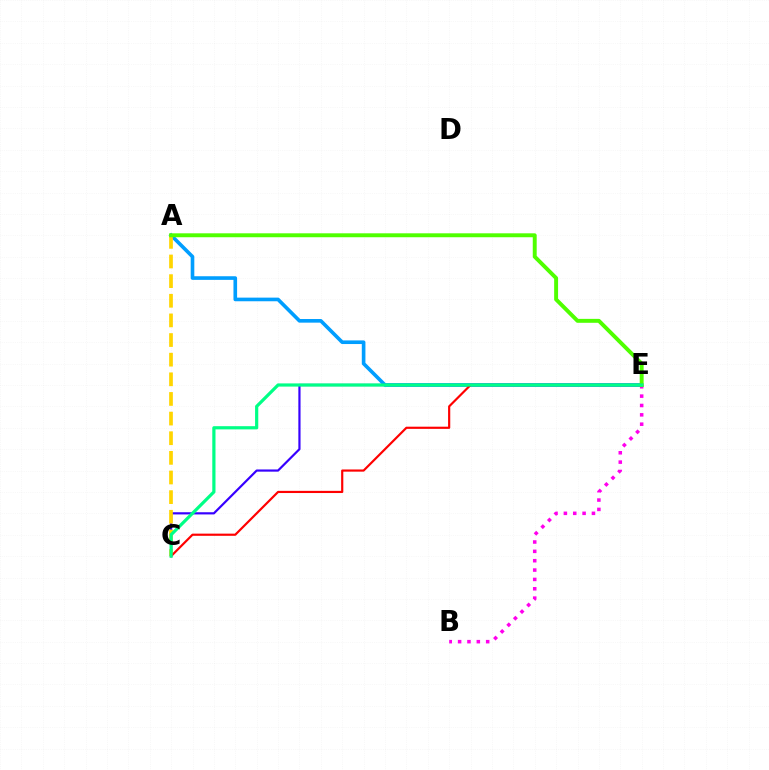{('A', 'E'): [{'color': '#009eff', 'line_style': 'solid', 'thickness': 2.62}, {'color': '#4fff00', 'line_style': 'solid', 'thickness': 2.83}], ('B', 'E'): [{'color': '#ff00ed', 'line_style': 'dotted', 'thickness': 2.54}], ('C', 'E'): [{'color': '#3700ff', 'line_style': 'solid', 'thickness': 1.58}, {'color': '#ff0000', 'line_style': 'solid', 'thickness': 1.57}, {'color': '#00ff86', 'line_style': 'solid', 'thickness': 2.31}], ('A', 'C'): [{'color': '#ffd500', 'line_style': 'dashed', 'thickness': 2.67}]}